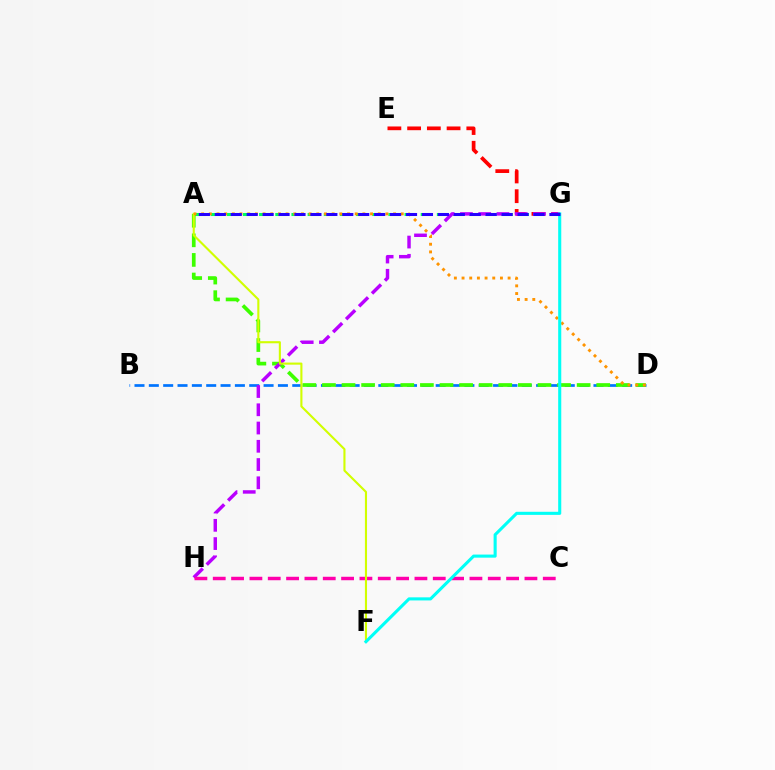{('B', 'D'): [{'color': '#0074ff', 'line_style': 'dashed', 'thickness': 1.95}], ('A', 'G'): [{'color': '#00ff5c', 'line_style': 'dashed', 'thickness': 2.19}, {'color': '#2500ff', 'line_style': 'dashed', 'thickness': 2.16}], ('E', 'G'): [{'color': '#ff0000', 'line_style': 'dashed', 'thickness': 2.68}], ('A', 'D'): [{'color': '#3dff00', 'line_style': 'dashed', 'thickness': 2.66}, {'color': '#ff9400', 'line_style': 'dotted', 'thickness': 2.09}], ('G', 'H'): [{'color': '#b900ff', 'line_style': 'dashed', 'thickness': 2.48}], ('C', 'H'): [{'color': '#ff00ac', 'line_style': 'dashed', 'thickness': 2.49}], ('A', 'F'): [{'color': '#d1ff00', 'line_style': 'solid', 'thickness': 1.52}], ('F', 'G'): [{'color': '#00fff6', 'line_style': 'solid', 'thickness': 2.22}]}